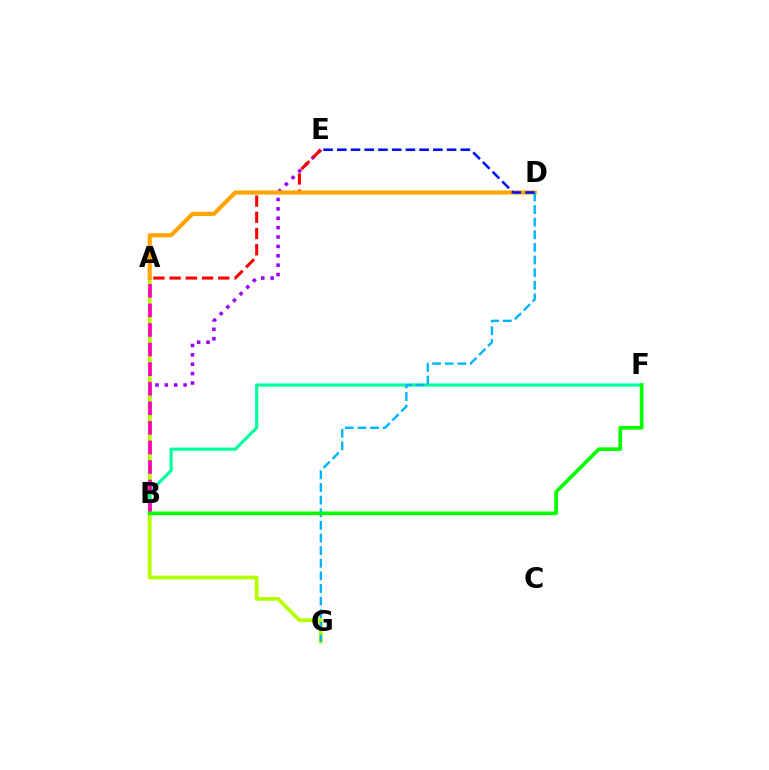{('B', 'E'): [{'color': '#9b00ff', 'line_style': 'dotted', 'thickness': 2.55}], ('A', 'G'): [{'color': '#b3ff00', 'line_style': 'solid', 'thickness': 2.7}], ('A', 'E'): [{'color': '#ff0000', 'line_style': 'dashed', 'thickness': 2.2}], ('B', 'F'): [{'color': '#00ff9d', 'line_style': 'solid', 'thickness': 2.3}, {'color': '#08ff00', 'line_style': 'solid', 'thickness': 2.63}], ('A', 'D'): [{'color': '#ffa500', 'line_style': 'solid', 'thickness': 2.99}], ('D', 'G'): [{'color': '#00b5ff', 'line_style': 'dashed', 'thickness': 1.71}], ('A', 'B'): [{'color': '#ff00bd', 'line_style': 'dashed', 'thickness': 2.66}], ('D', 'E'): [{'color': '#0010ff', 'line_style': 'dashed', 'thickness': 1.86}]}